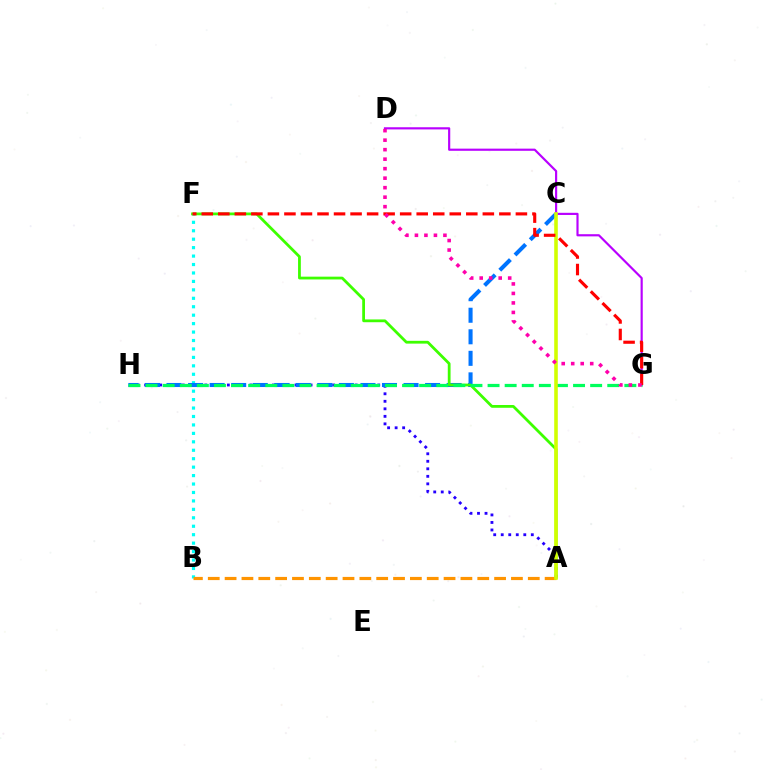{('B', 'F'): [{'color': '#00fff6', 'line_style': 'dotted', 'thickness': 2.29}], ('D', 'G'): [{'color': '#b900ff', 'line_style': 'solid', 'thickness': 1.56}, {'color': '#ff00ac', 'line_style': 'dotted', 'thickness': 2.58}], ('A', 'H'): [{'color': '#2500ff', 'line_style': 'dotted', 'thickness': 2.04}], ('C', 'H'): [{'color': '#0074ff', 'line_style': 'dashed', 'thickness': 2.93}], ('A', 'F'): [{'color': '#3dff00', 'line_style': 'solid', 'thickness': 2.0}], ('G', 'H'): [{'color': '#00ff5c', 'line_style': 'dashed', 'thickness': 2.32}], ('A', 'B'): [{'color': '#ff9400', 'line_style': 'dashed', 'thickness': 2.29}], ('A', 'C'): [{'color': '#d1ff00', 'line_style': 'solid', 'thickness': 2.58}], ('F', 'G'): [{'color': '#ff0000', 'line_style': 'dashed', 'thickness': 2.25}]}